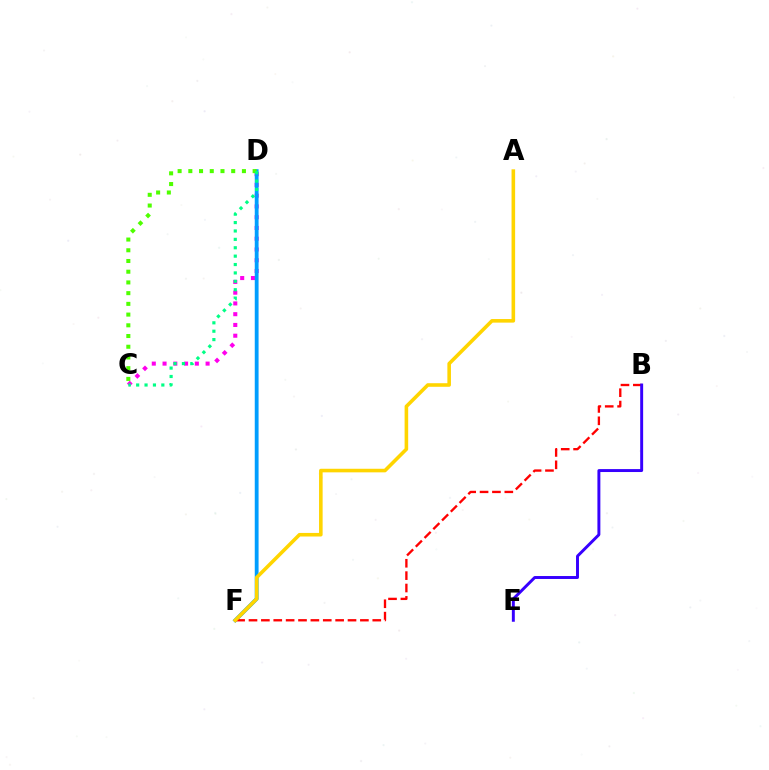{('C', 'D'): [{'color': '#ff00ed', 'line_style': 'dotted', 'thickness': 2.92}, {'color': '#4fff00', 'line_style': 'dotted', 'thickness': 2.91}, {'color': '#00ff86', 'line_style': 'dotted', 'thickness': 2.28}], ('D', 'F'): [{'color': '#009eff', 'line_style': 'solid', 'thickness': 2.75}], ('B', 'F'): [{'color': '#ff0000', 'line_style': 'dashed', 'thickness': 1.68}], ('A', 'F'): [{'color': '#ffd500', 'line_style': 'solid', 'thickness': 2.58}], ('B', 'E'): [{'color': '#3700ff', 'line_style': 'solid', 'thickness': 2.12}]}